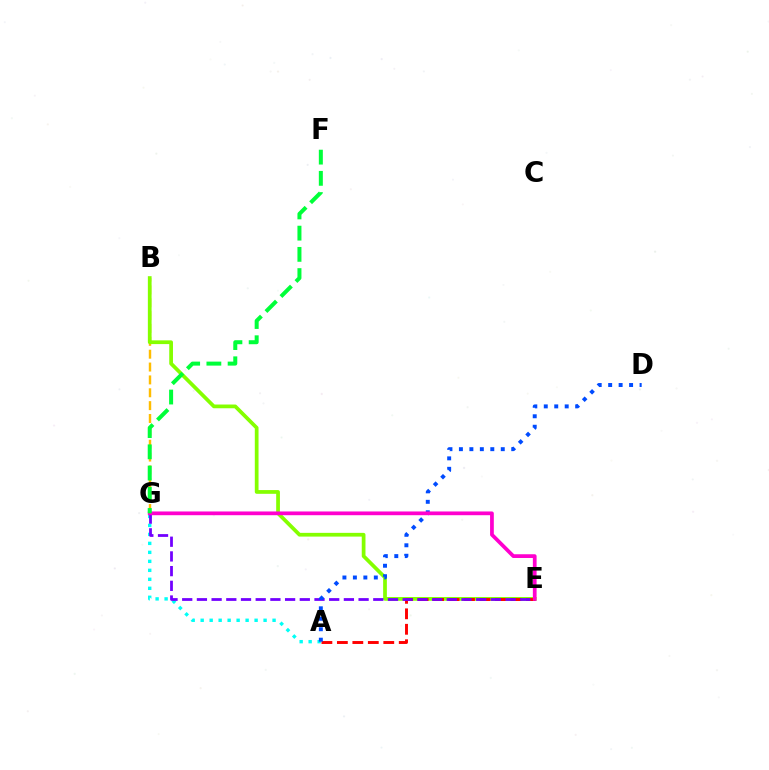{('B', 'G'): [{'color': '#ffbd00', 'line_style': 'dashed', 'thickness': 1.75}], ('A', 'G'): [{'color': '#00fff6', 'line_style': 'dotted', 'thickness': 2.44}], ('B', 'E'): [{'color': '#84ff00', 'line_style': 'solid', 'thickness': 2.69}], ('A', 'E'): [{'color': '#ff0000', 'line_style': 'dashed', 'thickness': 2.1}], ('E', 'G'): [{'color': '#7200ff', 'line_style': 'dashed', 'thickness': 2.0}, {'color': '#ff00cf', 'line_style': 'solid', 'thickness': 2.69}], ('A', 'D'): [{'color': '#004bff', 'line_style': 'dotted', 'thickness': 2.84}], ('F', 'G'): [{'color': '#00ff39', 'line_style': 'dashed', 'thickness': 2.88}]}